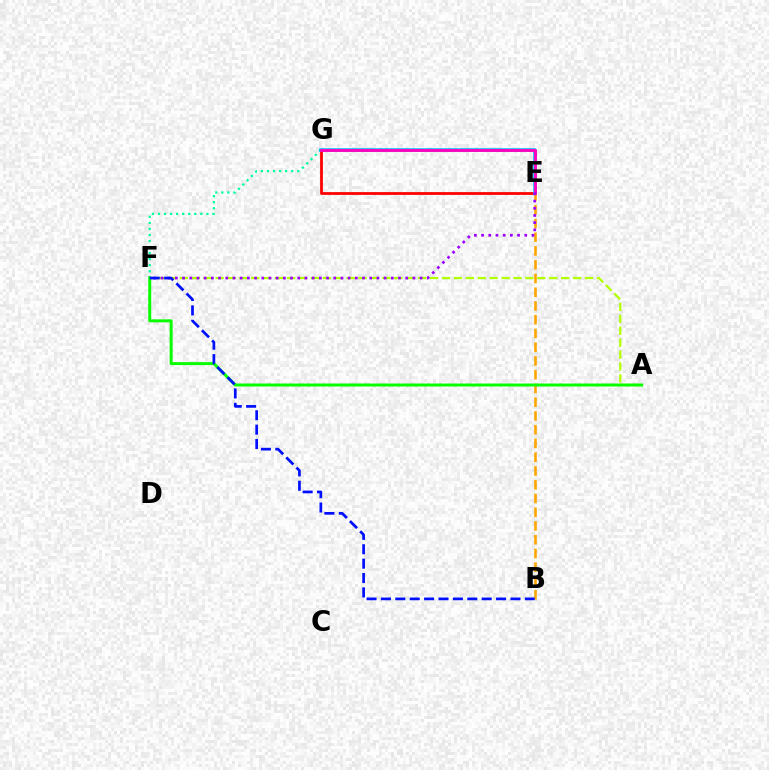{('F', 'G'): [{'color': '#00ff9d', 'line_style': 'dotted', 'thickness': 1.65}], ('A', 'F'): [{'color': '#b3ff00', 'line_style': 'dashed', 'thickness': 1.62}, {'color': '#08ff00', 'line_style': 'solid', 'thickness': 2.15}], ('E', 'G'): [{'color': '#ff0000', 'line_style': 'solid', 'thickness': 2.0}, {'color': '#00b5ff', 'line_style': 'solid', 'thickness': 2.53}, {'color': '#ff00bd', 'line_style': 'solid', 'thickness': 2.05}], ('B', 'E'): [{'color': '#ffa500', 'line_style': 'dashed', 'thickness': 1.87}], ('E', 'F'): [{'color': '#9b00ff', 'line_style': 'dotted', 'thickness': 1.96}], ('B', 'F'): [{'color': '#0010ff', 'line_style': 'dashed', 'thickness': 1.96}]}